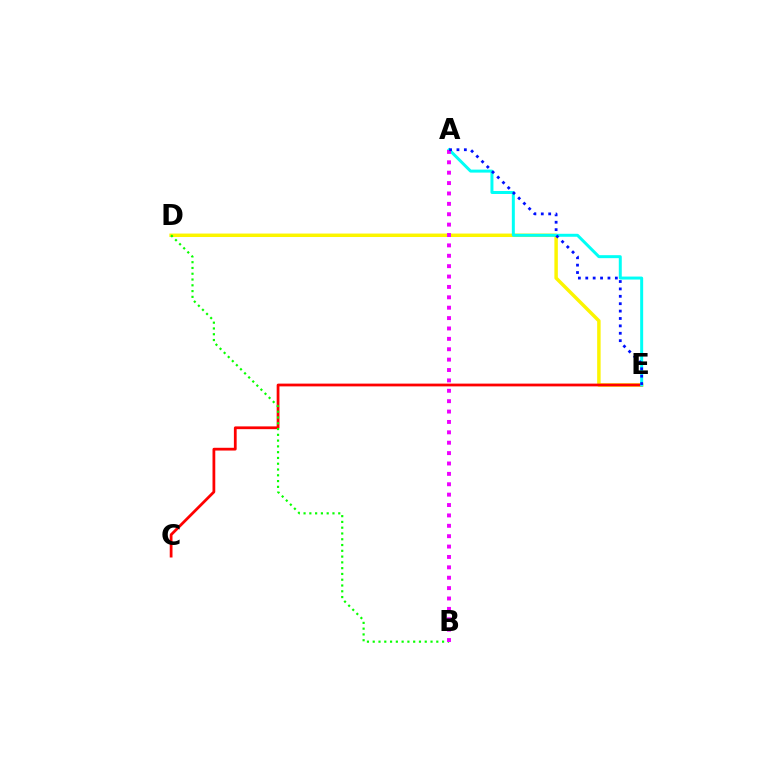{('D', 'E'): [{'color': '#fcf500', 'line_style': 'solid', 'thickness': 2.49}], ('C', 'E'): [{'color': '#ff0000', 'line_style': 'solid', 'thickness': 1.99}], ('A', 'E'): [{'color': '#00fff6', 'line_style': 'solid', 'thickness': 2.15}, {'color': '#0010ff', 'line_style': 'dotted', 'thickness': 2.01}], ('B', 'D'): [{'color': '#08ff00', 'line_style': 'dotted', 'thickness': 1.57}], ('A', 'B'): [{'color': '#ee00ff', 'line_style': 'dotted', 'thickness': 2.82}]}